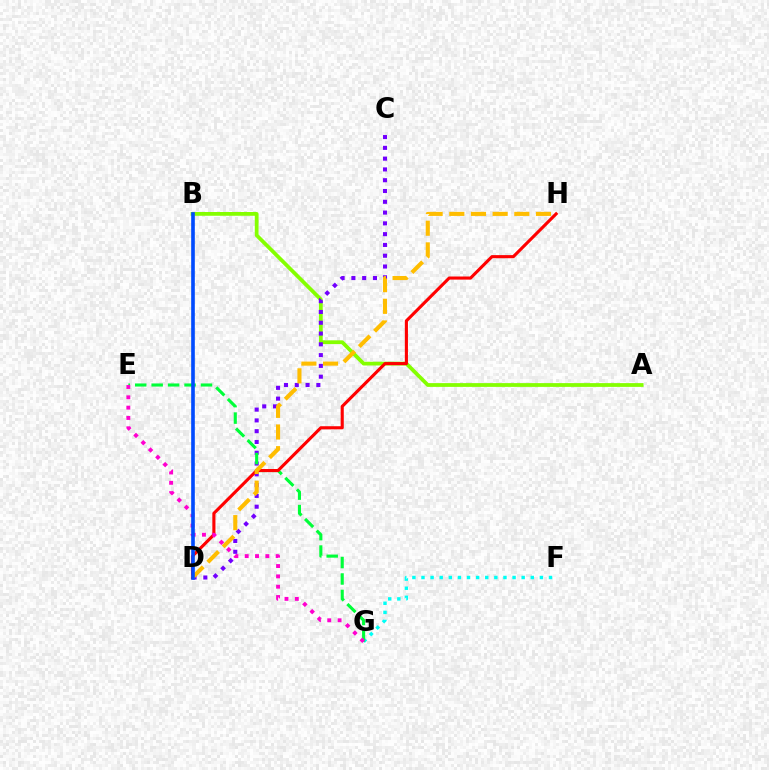{('F', 'G'): [{'color': '#00fff6', 'line_style': 'dotted', 'thickness': 2.47}], ('A', 'B'): [{'color': '#84ff00', 'line_style': 'solid', 'thickness': 2.71}], ('C', 'D'): [{'color': '#7200ff', 'line_style': 'dotted', 'thickness': 2.93}], ('E', 'G'): [{'color': '#00ff39', 'line_style': 'dashed', 'thickness': 2.23}, {'color': '#ff00cf', 'line_style': 'dotted', 'thickness': 2.8}], ('D', 'H'): [{'color': '#ff0000', 'line_style': 'solid', 'thickness': 2.24}, {'color': '#ffbd00', 'line_style': 'dashed', 'thickness': 2.94}], ('B', 'D'): [{'color': '#004bff', 'line_style': 'solid', 'thickness': 2.61}]}